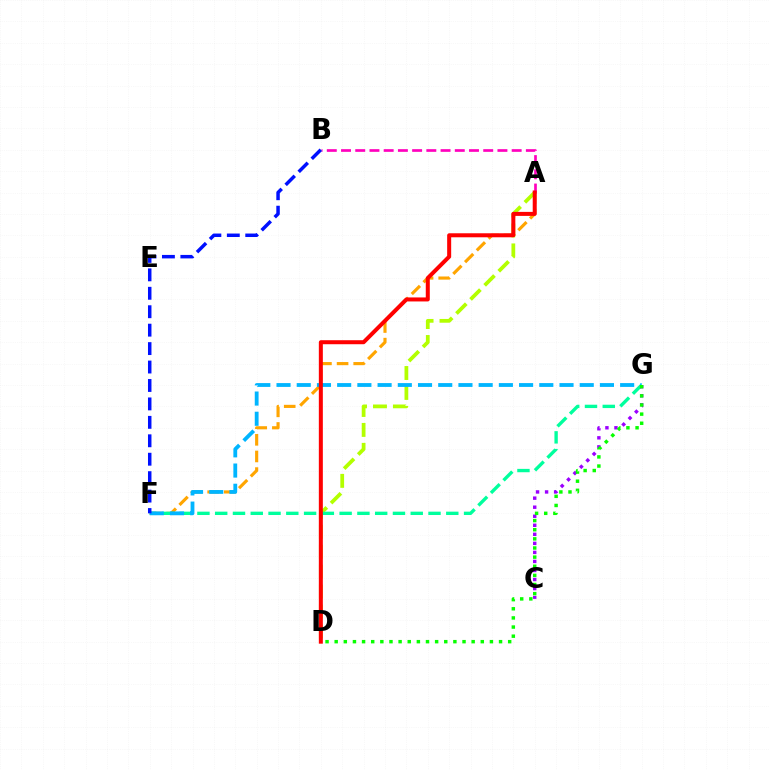{('A', 'D'): [{'color': '#b3ff00', 'line_style': 'dashed', 'thickness': 2.71}, {'color': '#ff0000', 'line_style': 'solid', 'thickness': 2.89}], ('A', 'F'): [{'color': '#ffa500', 'line_style': 'dashed', 'thickness': 2.26}], ('F', 'G'): [{'color': '#00ff9d', 'line_style': 'dashed', 'thickness': 2.41}, {'color': '#00b5ff', 'line_style': 'dashed', 'thickness': 2.75}], ('C', 'G'): [{'color': '#9b00ff', 'line_style': 'dotted', 'thickness': 2.46}], ('A', 'B'): [{'color': '#ff00bd', 'line_style': 'dashed', 'thickness': 1.93}], ('D', 'G'): [{'color': '#08ff00', 'line_style': 'dotted', 'thickness': 2.48}], ('B', 'F'): [{'color': '#0010ff', 'line_style': 'dashed', 'thickness': 2.5}]}